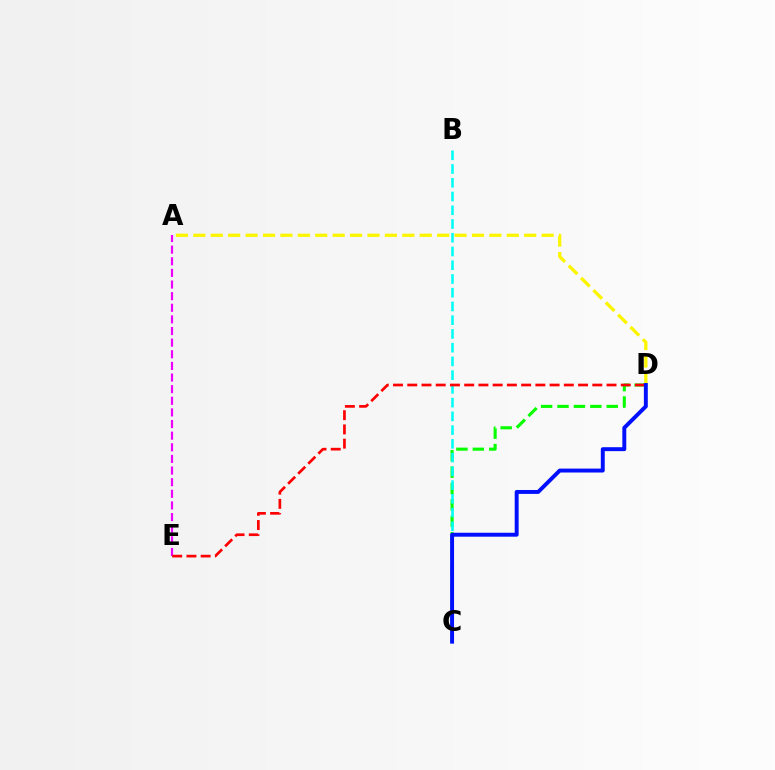{('A', 'D'): [{'color': '#fcf500', 'line_style': 'dashed', 'thickness': 2.37}], ('A', 'E'): [{'color': '#ee00ff', 'line_style': 'dashed', 'thickness': 1.58}], ('C', 'D'): [{'color': '#08ff00', 'line_style': 'dashed', 'thickness': 2.23}, {'color': '#0010ff', 'line_style': 'solid', 'thickness': 2.83}], ('B', 'C'): [{'color': '#00fff6', 'line_style': 'dashed', 'thickness': 1.87}], ('D', 'E'): [{'color': '#ff0000', 'line_style': 'dashed', 'thickness': 1.93}]}